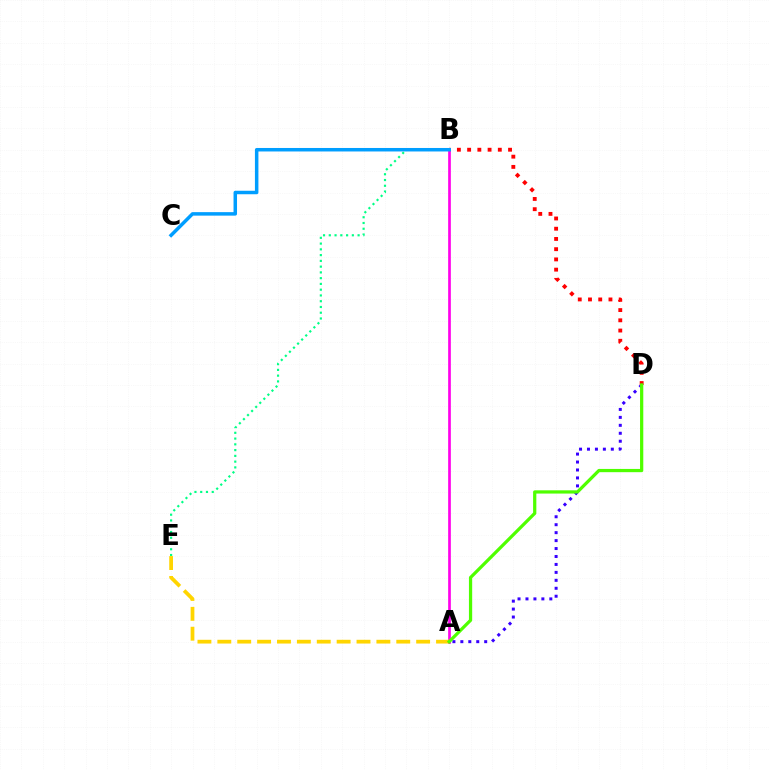{('B', 'E'): [{'color': '#00ff86', 'line_style': 'dotted', 'thickness': 1.57}], ('A', 'D'): [{'color': '#3700ff', 'line_style': 'dotted', 'thickness': 2.16}, {'color': '#4fff00', 'line_style': 'solid', 'thickness': 2.33}], ('B', 'D'): [{'color': '#ff0000', 'line_style': 'dotted', 'thickness': 2.78}], ('A', 'B'): [{'color': '#ff00ed', 'line_style': 'solid', 'thickness': 1.93}], ('A', 'E'): [{'color': '#ffd500', 'line_style': 'dashed', 'thickness': 2.7}], ('B', 'C'): [{'color': '#009eff', 'line_style': 'solid', 'thickness': 2.52}]}